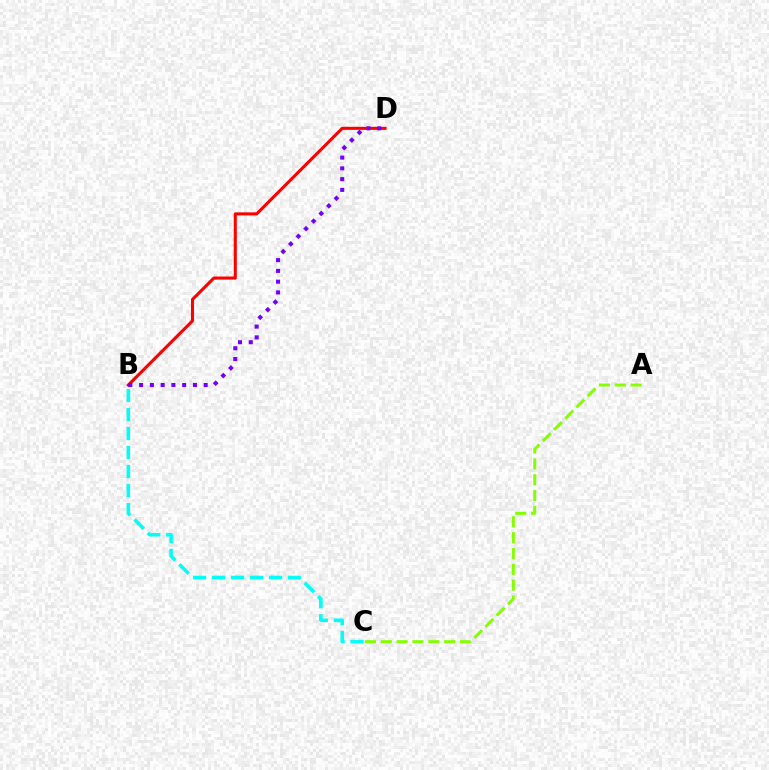{('A', 'C'): [{'color': '#84ff00', 'line_style': 'dashed', 'thickness': 2.15}], ('B', 'C'): [{'color': '#00fff6', 'line_style': 'dashed', 'thickness': 2.58}], ('B', 'D'): [{'color': '#ff0000', 'line_style': 'solid', 'thickness': 2.21}, {'color': '#7200ff', 'line_style': 'dotted', 'thickness': 2.92}]}